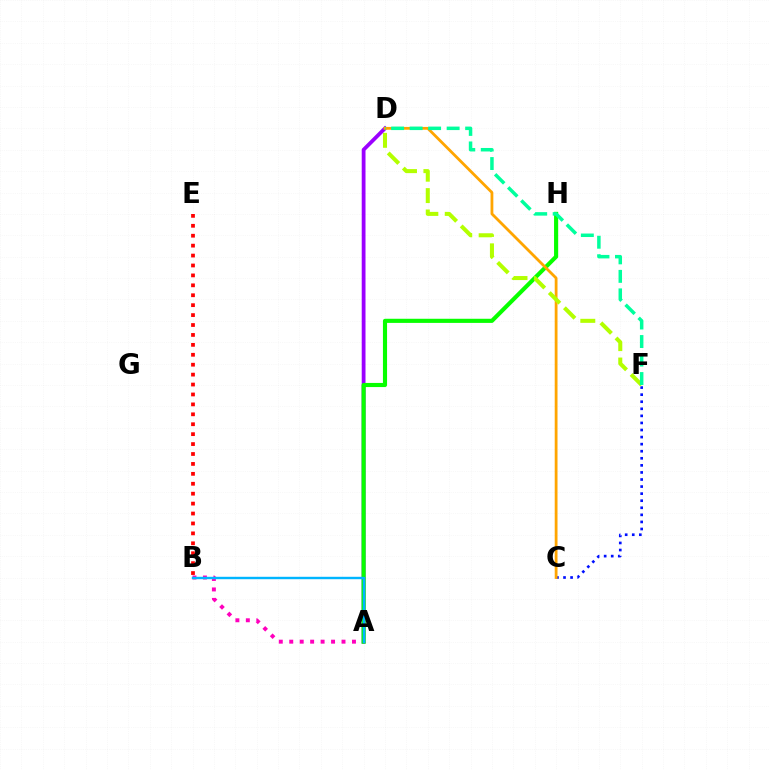{('A', 'B'): [{'color': '#ff00bd', 'line_style': 'dotted', 'thickness': 2.84}, {'color': '#00b5ff', 'line_style': 'solid', 'thickness': 1.73}], ('A', 'D'): [{'color': '#9b00ff', 'line_style': 'solid', 'thickness': 2.73}], ('A', 'H'): [{'color': '#08ff00', 'line_style': 'solid', 'thickness': 2.97}], ('B', 'E'): [{'color': '#ff0000', 'line_style': 'dotted', 'thickness': 2.7}], ('C', 'F'): [{'color': '#0010ff', 'line_style': 'dotted', 'thickness': 1.92}], ('C', 'D'): [{'color': '#ffa500', 'line_style': 'solid', 'thickness': 2.01}], ('D', 'F'): [{'color': '#b3ff00', 'line_style': 'dashed', 'thickness': 2.9}, {'color': '#00ff9d', 'line_style': 'dashed', 'thickness': 2.51}]}